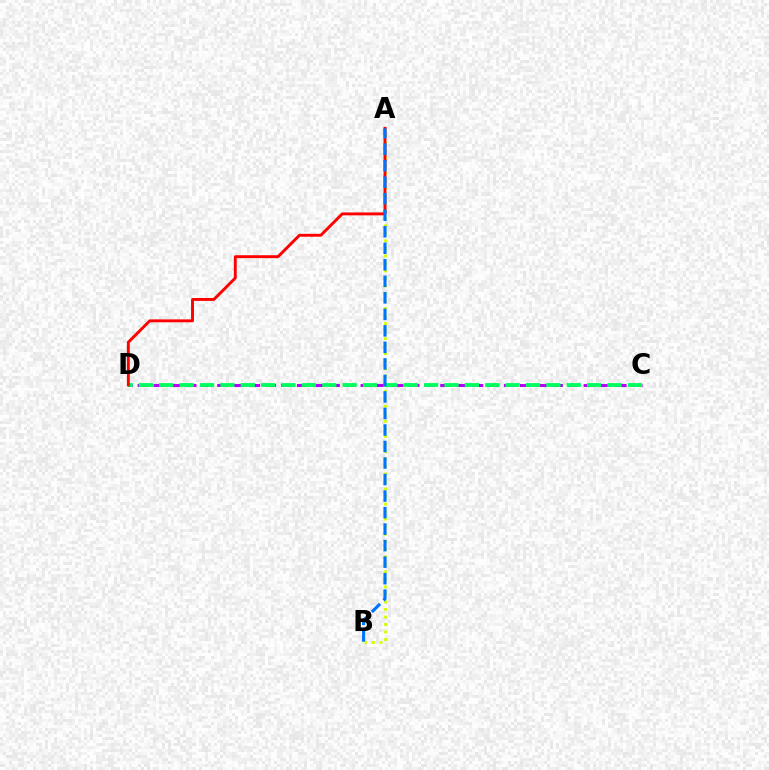{('C', 'D'): [{'color': '#b900ff', 'line_style': 'dashed', 'thickness': 2.16}, {'color': '#00ff5c', 'line_style': 'dashed', 'thickness': 2.77}], ('A', 'B'): [{'color': '#d1ff00', 'line_style': 'dotted', 'thickness': 2.04}, {'color': '#0074ff', 'line_style': 'dashed', 'thickness': 2.24}], ('A', 'D'): [{'color': '#ff0000', 'line_style': 'solid', 'thickness': 2.09}]}